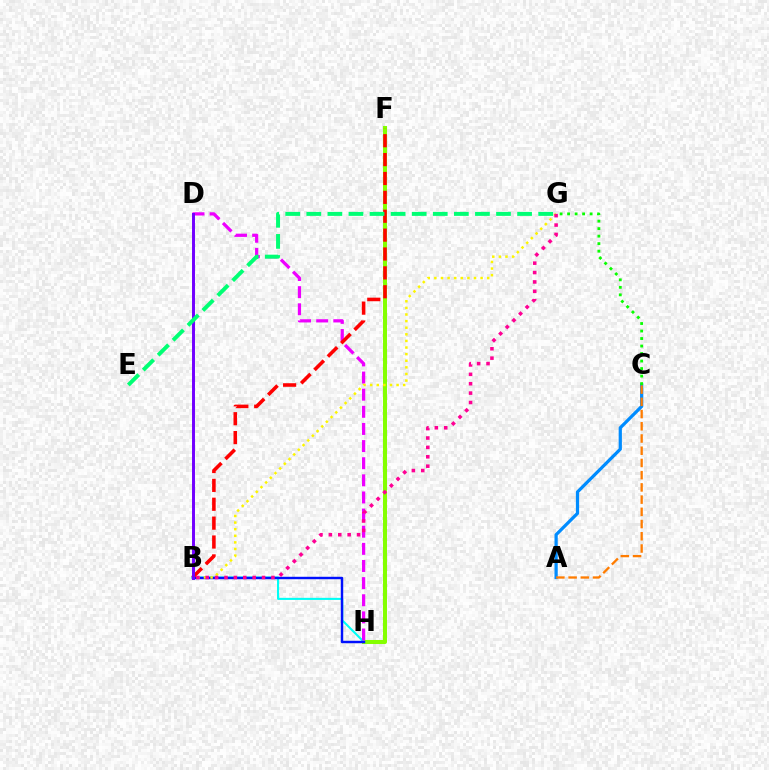{('F', 'H'): [{'color': '#84ff00', 'line_style': 'solid', 'thickness': 2.91}], ('B', 'H'): [{'color': '#00fff6', 'line_style': 'solid', 'thickness': 1.51}, {'color': '#0010ff', 'line_style': 'solid', 'thickness': 1.75}], ('A', 'C'): [{'color': '#008cff', 'line_style': 'solid', 'thickness': 2.32}, {'color': '#ff7c00', 'line_style': 'dashed', 'thickness': 1.66}], ('D', 'H'): [{'color': '#ee00ff', 'line_style': 'dashed', 'thickness': 2.33}], ('B', 'G'): [{'color': '#fcf500', 'line_style': 'dotted', 'thickness': 1.8}, {'color': '#ff0094', 'line_style': 'dotted', 'thickness': 2.55}], ('B', 'F'): [{'color': '#ff0000', 'line_style': 'dashed', 'thickness': 2.56}], ('B', 'D'): [{'color': '#7200ff', 'line_style': 'solid', 'thickness': 2.13}], ('E', 'G'): [{'color': '#00ff74', 'line_style': 'dashed', 'thickness': 2.86}], ('C', 'G'): [{'color': '#08ff00', 'line_style': 'dotted', 'thickness': 2.04}]}